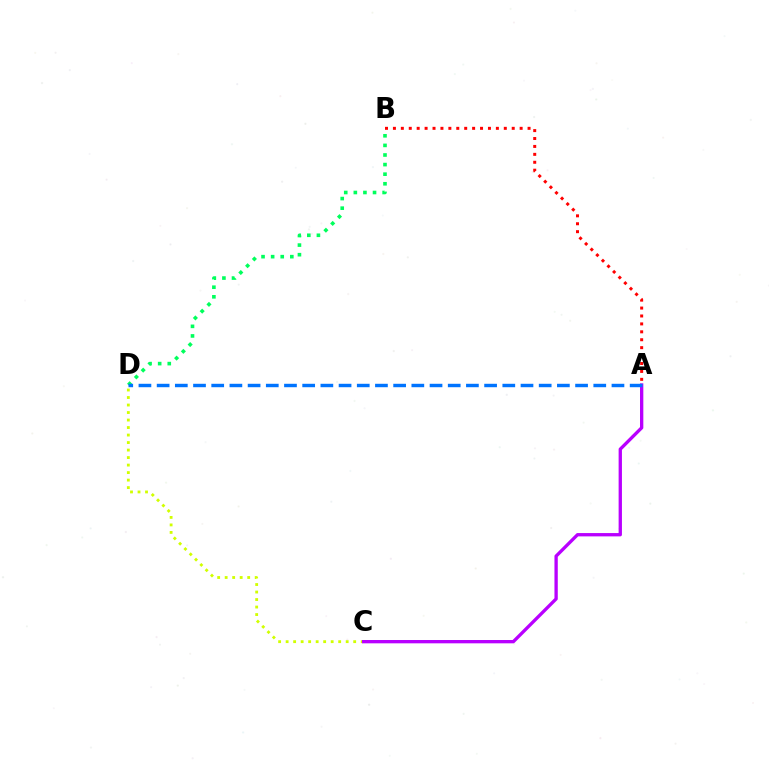{('A', 'B'): [{'color': '#ff0000', 'line_style': 'dotted', 'thickness': 2.15}], ('C', 'D'): [{'color': '#d1ff00', 'line_style': 'dotted', 'thickness': 2.04}], ('B', 'D'): [{'color': '#00ff5c', 'line_style': 'dotted', 'thickness': 2.61}], ('A', 'C'): [{'color': '#b900ff', 'line_style': 'solid', 'thickness': 2.39}], ('A', 'D'): [{'color': '#0074ff', 'line_style': 'dashed', 'thickness': 2.47}]}